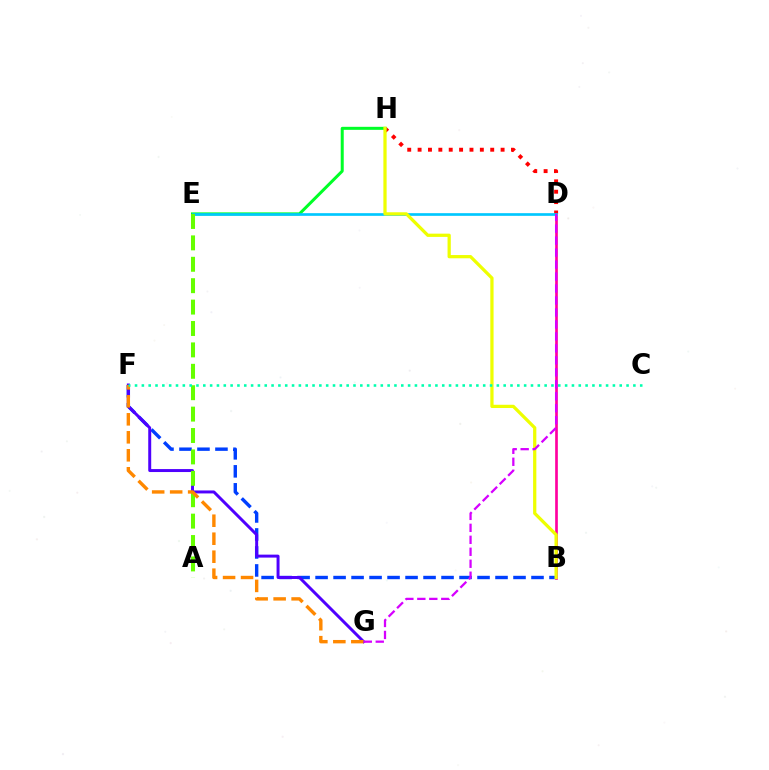{('B', 'F'): [{'color': '#003fff', 'line_style': 'dashed', 'thickness': 2.44}], ('B', 'D'): [{'color': '#ff00a0', 'line_style': 'solid', 'thickness': 1.92}], ('F', 'G'): [{'color': '#4f00ff', 'line_style': 'solid', 'thickness': 2.14}, {'color': '#ff8800', 'line_style': 'dashed', 'thickness': 2.44}], ('D', 'H'): [{'color': '#ff0000', 'line_style': 'dotted', 'thickness': 2.82}], ('E', 'H'): [{'color': '#00ff27', 'line_style': 'solid', 'thickness': 2.17}], ('D', 'E'): [{'color': '#00c7ff', 'line_style': 'solid', 'thickness': 1.92}], ('A', 'E'): [{'color': '#66ff00', 'line_style': 'dashed', 'thickness': 2.91}], ('B', 'H'): [{'color': '#eeff00', 'line_style': 'solid', 'thickness': 2.34}], ('C', 'F'): [{'color': '#00ffaf', 'line_style': 'dotted', 'thickness': 1.85}], ('D', 'G'): [{'color': '#d600ff', 'line_style': 'dashed', 'thickness': 1.63}]}